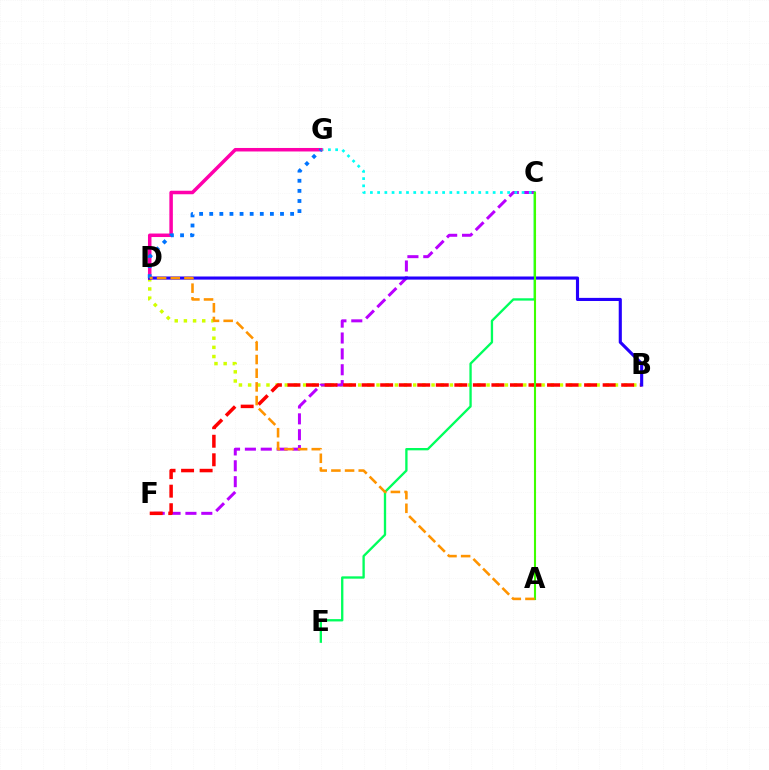{('B', 'D'): [{'color': '#d1ff00', 'line_style': 'dotted', 'thickness': 2.49}, {'color': '#2500ff', 'line_style': 'solid', 'thickness': 2.25}], ('C', 'F'): [{'color': '#b900ff', 'line_style': 'dashed', 'thickness': 2.16}], ('C', 'G'): [{'color': '#00fff6', 'line_style': 'dotted', 'thickness': 1.96}], ('B', 'F'): [{'color': '#ff0000', 'line_style': 'dashed', 'thickness': 2.52}], ('C', 'E'): [{'color': '#00ff5c', 'line_style': 'solid', 'thickness': 1.68}], ('D', 'G'): [{'color': '#ff00ac', 'line_style': 'solid', 'thickness': 2.53}, {'color': '#0074ff', 'line_style': 'dotted', 'thickness': 2.75}], ('A', 'C'): [{'color': '#3dff00', 'line_style': 'solid', 'thickness': 1.51}], ('A', 'D'): [{'color': '#ff9400', 'line_style': 'dashed', 'thickness': 1.86}]}